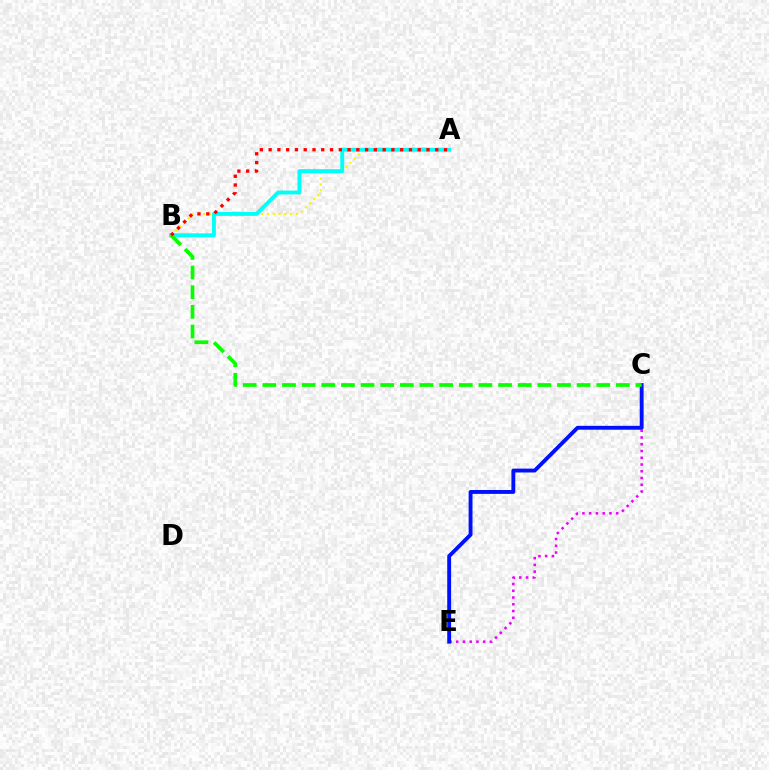{('A', 'B'): [{'color': '#fcf500', 'line_style': 'dotted', 'thickness': 1.58}, {'color': '#00fff6', 'line_style': 'solid', 'thickness': 2.83}, {'color': '#ff0000', 'line_style': 'dotted', 'thickness': 2.38}], ('C', 'E'): [{'color': '#ee00ff', 'line_style': 'dotted', 'thickness': 1.83}, {'color': '#0010ff', 'line_style': 'solid', 'thickness': 2.79}], ('B', 'C'): [{'color': '#08ff00', 'line_style': 'dashed', 'thickness': 2.67}]}